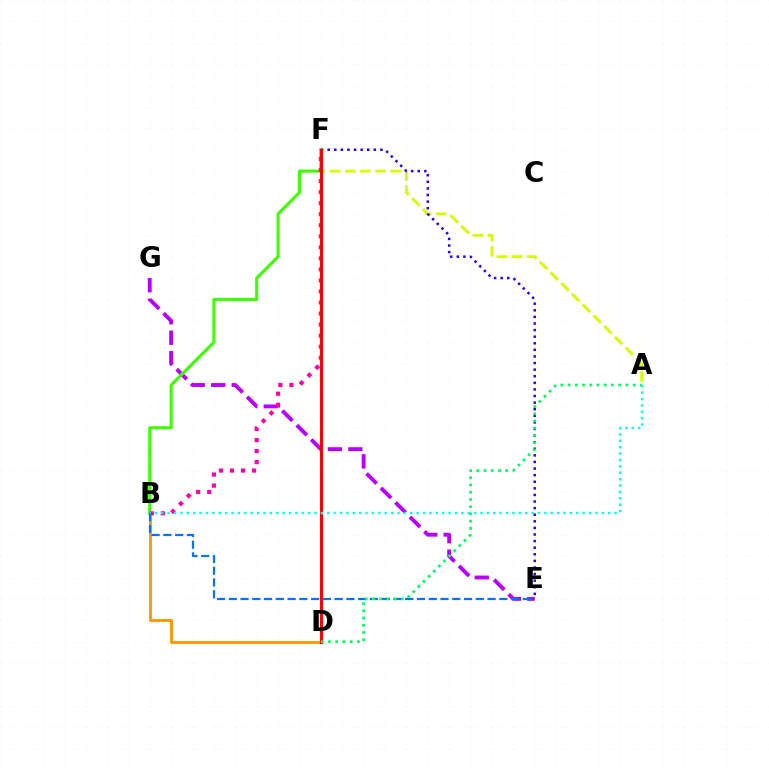{('E', 'G'): [{'color': '#b900ff', 'line_style': 'dashed', 'thickness': 2.78}], ('A', 'F'): [{'color': '#d1ff00', 'line_style': 'dashed', 'thickness': 2.06}], ('B', 'F'): [{'color': '#3dff00', 'line_style': 'solid', 'thickness': 2.21}, {'color': '#ff00ac', 'line_style': 'dotted', 'thickness': 3.0}], ('E', 'F'): [{'color': '#2500ff', 'line_style': 'dotted', 'thickness': 1.79}], ('B', 'D'): [{'color': '#ff9400', 'line_style': 'solid', 'thickness': 2.03}], ('D', 'F'): [{'color': '#ff0000', 'line_style': 'solid', 'thickness': 2.17}], ('B', 'E'): [{'color': '#0074ff', 'line_style': 'dashed', 'thickness': 1.6}], ('A', 'B'): [{'color': '#00fff6', 'line_style': 'dotted', 'thickness': 1.73}], ('A', 'D'): [{'color': '#00ff5c', 'line_style': 'dotted', 'thickness': 1.96}]}